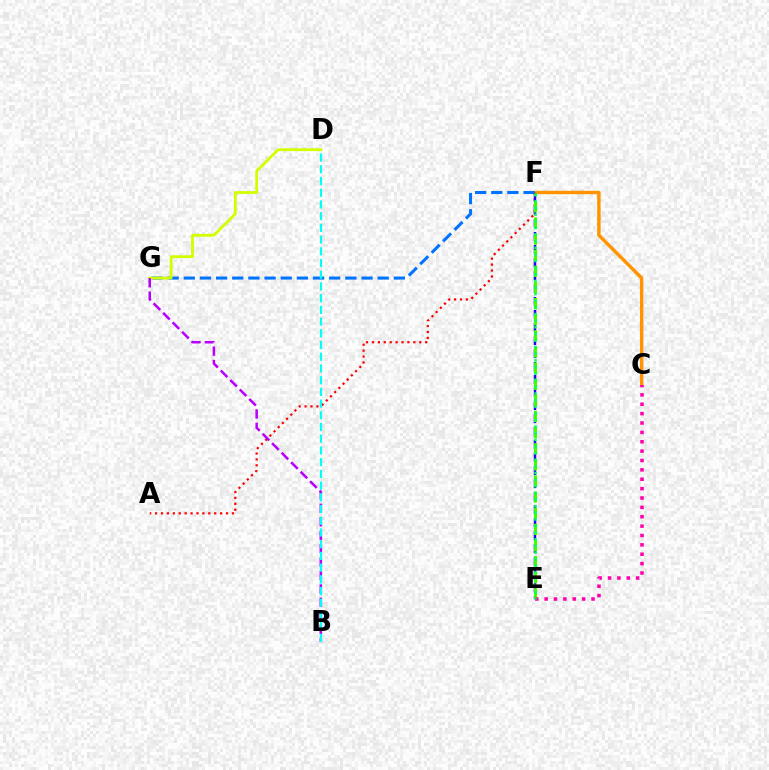{('C', 'F'): [{'color': '#ff9400', 'line_style': 'solid', 'thickness': 2.46}], ('A', 'F'): [{'color': '#ff0000', 'line_style': 'dotted', 'thickness': 1.61}], ('F', 'G'): [{'color': '#0074ff', 'line_style': 'dashed', 'thickness': 2.19}], ('E', 'F'): [{'color': '#2500ff', 'line_style': 'dashed', 'thickness': 1.77}, {'color': '#3dff00', 'line_style': 'dashed', 'thickness': 2.19}, {'color': '#00ff5c', 'line_style': 'dotted', 'thickness': 1.8}], ('D', 'G'): [{'color': '#d1ff00', 'line_style': 'solid', 'thickness': 2.02}], ('B', 'G'): [{'color': '#b900ff', 'line_style': 'dashed', 'thickness': 1.83}], ('B', 'D'): [{'color': '#00fff6', 'line_style': 'dashed', 'thickness': 1.59}], ('C', 'E'): [{'color': '#ff00ac', 'line_style': 'dotted', 'thickness': 2.55}]}